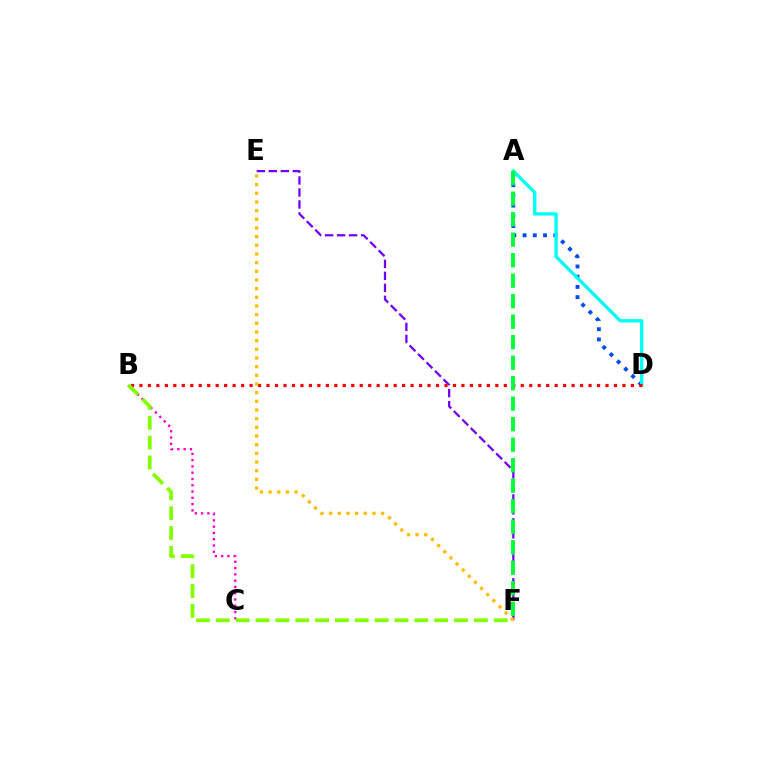{('A', 'D'): [{'color': '#004bff', 'line_style': 'dotted', 'thickness': 2.78}, {'color': '#00fff6', 'line_style': 'solid', 'thickness': 2.4}], ('E', 'F'): [{'color': '#7200ff', 'line_style': 'dashed', 'thickness': 1.63}, {'color': '#ffbd00', 'line_style': 'dotted', 'thickness': 2.36}], ('B', 'C'): [{'color': '#ff00cf', 'line_style': 'dotted', 'thickness': 1.71}], ('B', 'D'): [{'color': '#ff0000', 'line_style': 'dotted', 'thickness': 2.3}], ('A', 'F'): [{'color': '#00ff39', 'line_style': 'dashed', 'thickness': 2.79}], ('B', 'F'): [{'color': '#84ff00', 'line_style': 'dashed', 'thickness': 2.7}]}